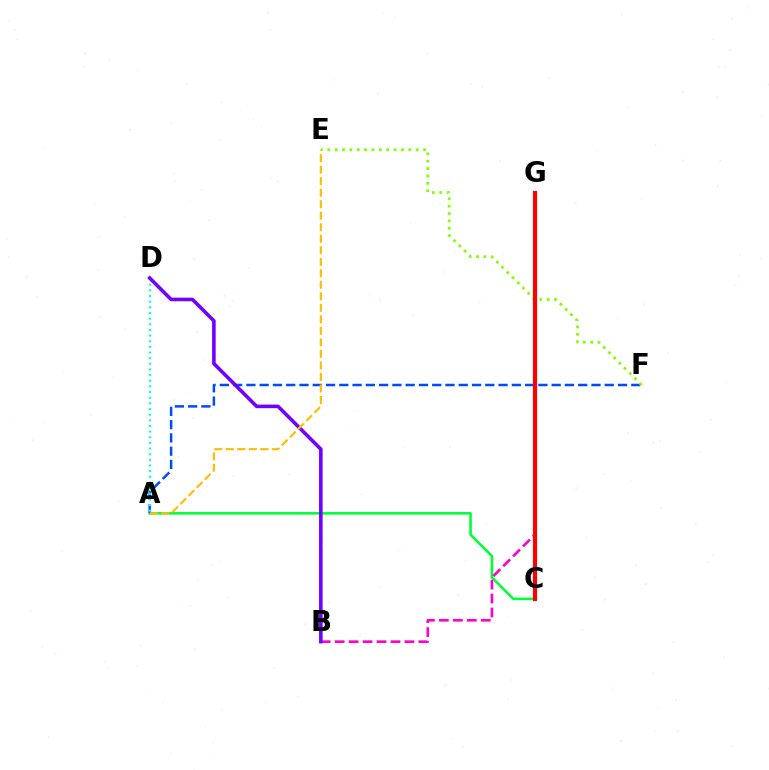{('A', 'C'): [{'color': '#00ff39', 'line_style': 'solid', 'thickness': 1.87}], ('A', 'F'): [{'color': '#004bff', 'line_style': 'dashed', 'thickness': 1.8}], ('A', 'D'): [{'color': '#00fff6', 'line_style': 'dotted', 'thickness': 1.53}], ('B', 'G'): [{'color': '#ff00cf', 'line_style': 'dashed', 'thickness': 1.9}], ('E', 'F'): [{'color': '#84ff00', 'line_style': 'dotted', 'thickness': 2.0}], ('B', 'D'): [{'color': '#7200ff', 'line_style': 'solid', 'thickness': 2.58}], ('A', 'E'): [{'color': '#ffbd00', 'line_style': 'dashed', 'thickness': 1.56}], ('C', 'G'): [{'color': '#ff0000', 'line_style': 'solid', 'thickness': 3.0}]}